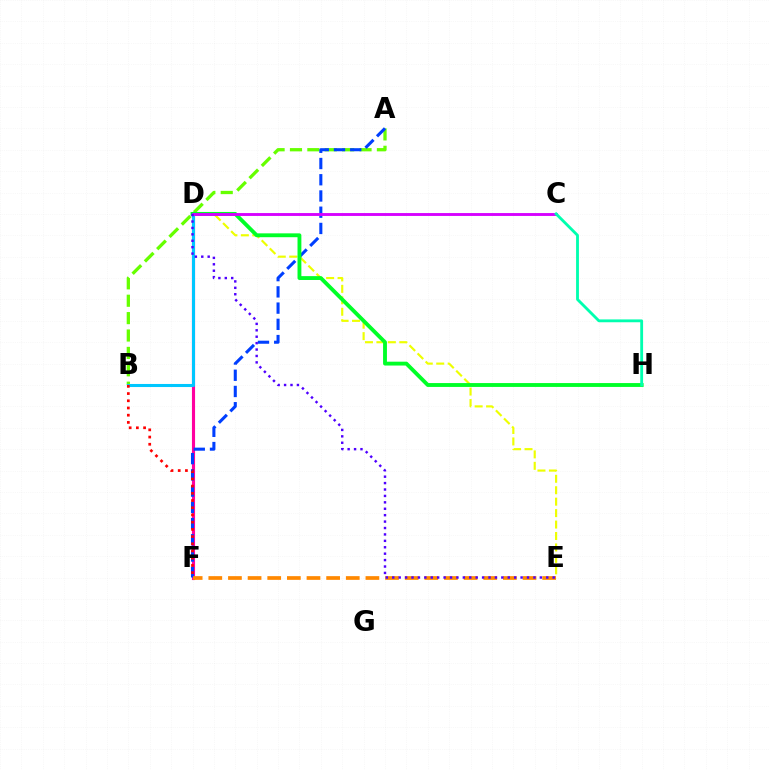{('A', 'B'): [{'color': '#66ff00', 'line_style': 'dashed', 'thickness': 2.36}], ('D', 'E'): [{'color': '#eeff00', 'line_style': 'dashed', 'thickness': 1.55}, {'color': '#4f00ff', 'line_style': 'dotted', 'thickness': 1.74}], ('D', 'F'): [{'color': '#ff00a0', 'line_style': 'solid', 'thickness': 2.24}], ('A', 'F'): [{'color': '#003fff', 'line_style': 'dashed', 'thickness': 2.2}], ('D', 'H'): [{'color': '#00ff27', 'line_style': 'solid', 'thickness': 2.78}], ('B', 'D'): [{'color': '#00c7ff', 'line_style': 'solid', 'thickness': 2.21}], ('E', 'F'): [{'color': '#ff8800', 'line_style': 'dashed', 'thickness': 2.67}], ('C', 'D'): [{'color': '#d600ff', 'line_style': 'solid', 'thickness': 2.07}], ('B', 'F'): [{'color': '#ff0000', 'line_style': 'dotted', 'thickness': 1.96}], ('C', 'H'): [{'color': '#00ffaf', 'line_style': 'solid', 'thickness': 2.04}]}